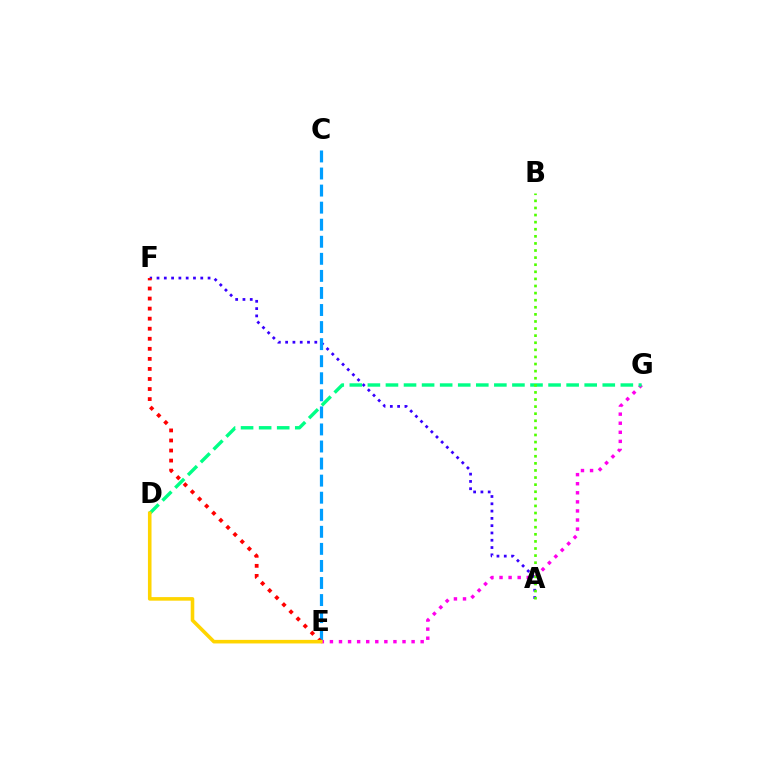{('A', 'F'): [{'color': '#3700ff', 'line_style': 'dotted', 'thickness': 1.98}], ('E', 'G'): [{'color': '#ff00ed', 'line_style': 'dotted', 'thickness': 2.47}], ('C', 'E'): [{'color': '#009eff', 'line_style': 'dashed', 'thickness': 2.32}], ('E', 'F'): [{'color': '#ff0000', 'line_style': 'dotted', 'thickness': 2.73}], ('D', 'G'): [{'color': '#00ff86', 'line_style': 'dashed', 'thickness': 2.45}], ('D', 'E'): [{'color': '#ffd500', 'line_style': 'solid', 'thickness': 2.58}], ('A', 'B'): [{'color': '#4fff00', 'line_style': 'dotted', 'thickness': 1.93}]}